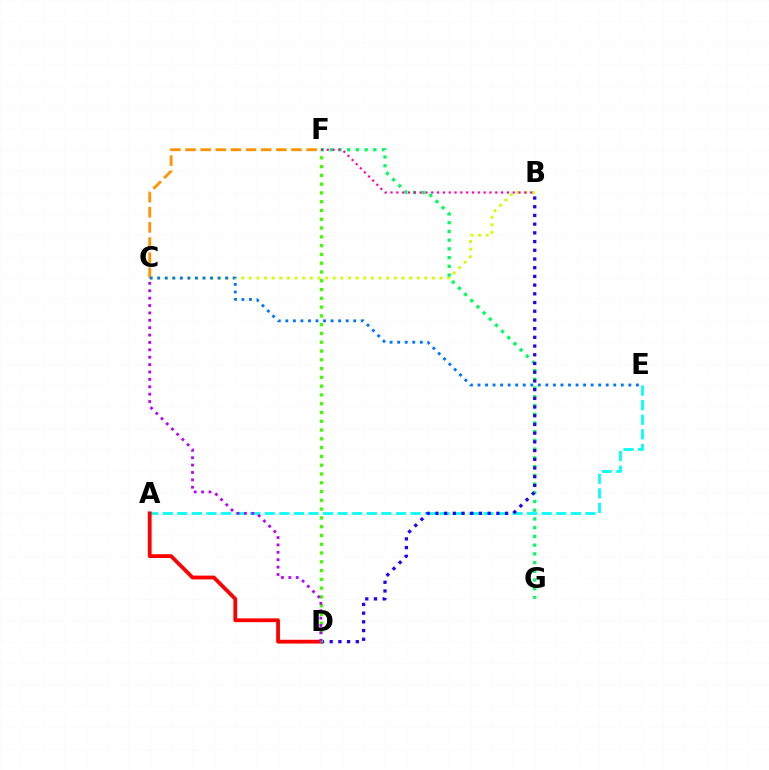{('C', 'F'): [{'color': '#ff9400', 'line_style': 'dashed', 'thickness': 2.06}], ('B', 'C'): [{'color': '#d1ff00', 'line_style': 'dotted', 'thickness': 2.07}], ('A', 'E'): [{'color': '#00fff6', 'line_style': 'dashed', 'thickness': 1.98}], ('F', 'G'): [{'color': '#00ff5c', 'line_style': 'dotted', 'thickness': 2.37}], ('B', 'F'): [{'color': '#ff00ac', 'line_style': 'dotted', 'thickness': 1.58}], ('C', 'E'): [{'color': '#0074ff', 'line_style': 'dotted', 'thickness': 2.05}], ('A', 'D'): [{'color': '#ff0000', 'line_style': 'solid', 'thickness': 2.73}], ('B', 'D'): [{'color': '#2500ff', 'line_style': 'dotted', 'thickness': 2.37}], ('D', 'F'): [{'color': '#3dff00', 'line_style': 'dotted', 'thickness': 2.39}], ('C', 'D'): [{'color': '#b900ff', 'line_style': 'dotted', 'thickness': 2.01}]}